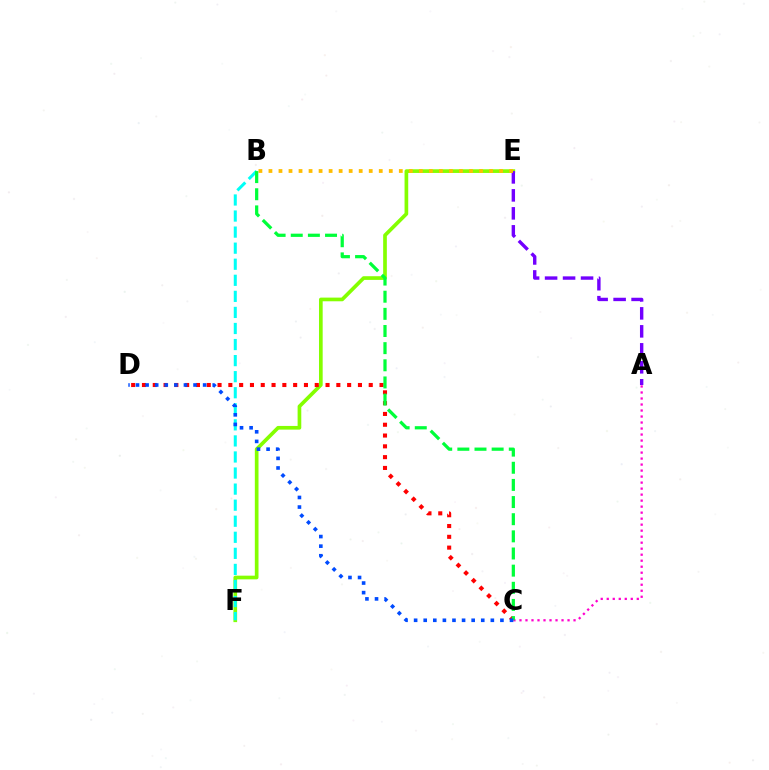{('E', 'F'): [{'color': '#84ff00', 'line_style': 'solid', 'thickness': 2.65}], ('B', 'F'): [{'color': '#00fff6', 'line_style': 'dashed', 'thickness': 2.18}], ('C', 'D'): [{'color': '#ff0000', 'line_style': 'dotted', 'thickness': 2.93}, {'color': '#004bff', 'line_style': 'dotted', 'thickness': 2.61}], ('A', 'C'): [{'color': '#ff00cf', 'line_style': 'dotted', 'thickness': 1.63}], ('A', 'E'): [{'color': '#7200ff', 'line_style': 'dashed', 'thickness': 2.44}], ('B', 'E'): [{'color': '#ffbd00', 'line_style': 'dotted', 'thickness': 2.72}], ('B', 'C'): [{'color': '#00ff39', 'line_style': 'dashed', 'thickness': 2.33}]}